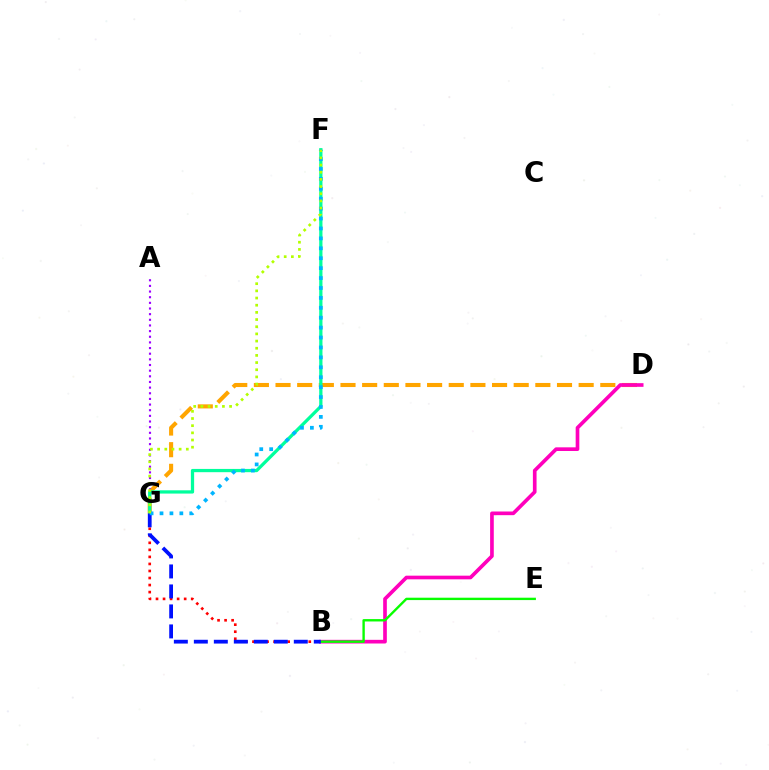{('D', 'G'): [{'color': '#ffa500', 'line_style': 'dashed', 'thickness': 2.94}], ('B', 'D'): [{'color': '#ff00bd', 'line_style': 'solid', 'thickness': 2.64}], ('B', 'E'): [{'color': '#08ff00', 'line_style': 'solid', 'thickness': 1.71}], ('B', 'G'): [{'color': '#ff0000', 'line_style': 'dotted', 'thickness': 1.91}, {'color': '#0010ff', 'line_style': 'dashed', 'thickness': 2.72}], ('A', 'G'): [{'color': '#9b00ff', 'line_style': 'dotted', 'thickness': 1.54}], ('F', 'G'): [{'color': '#00ff9d', 'line_style': 'solid', 'thickness': 2.34}, {'color': '#00b5ff', 'line_style': 'dotted', 'thickness': 2.69}, {'color': '#b3ff00', 'line_style': 'dotted', 'thickness': 1.95}]}